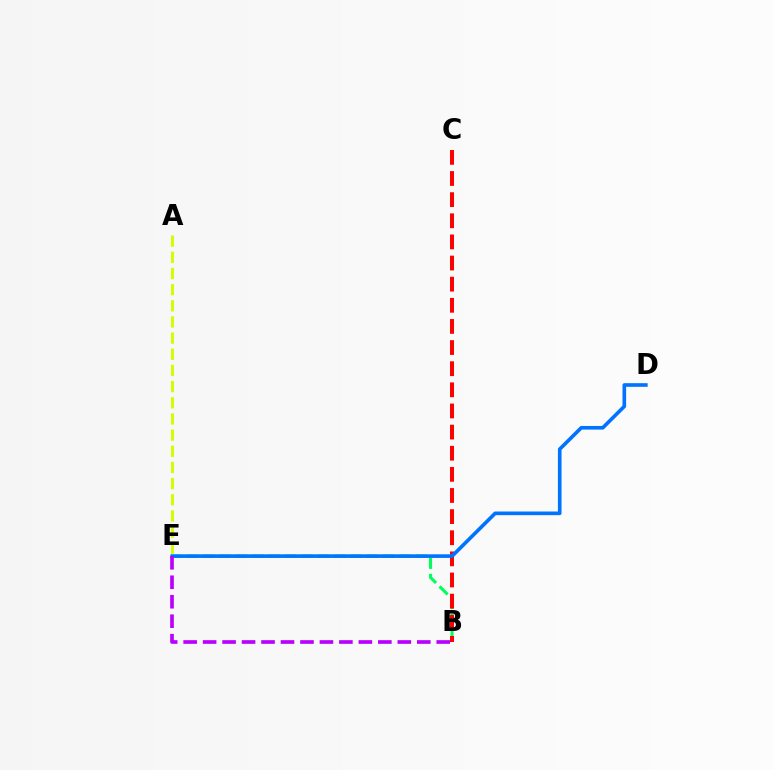{('B', 'E'): [{'color': '#00ff5c', 'line_style': 'dashed', 'thickness': 2.22}, {'color': '#b900ff', 'line_style': 'dashed', 'thickness': 2.64}], ('A', 'E'): [{'color': '#d1ff00', 'line_style': 'dashed', 'thickness': 2.2}], ('B', 'C'): [{'color': '#ff0000', 'line_style': 'dashed', 'thickness': 2.87}], ('D', 'E'): [{'color': '#0074ff', 'line_style': 'solid', 'thickness': 2.62}]}